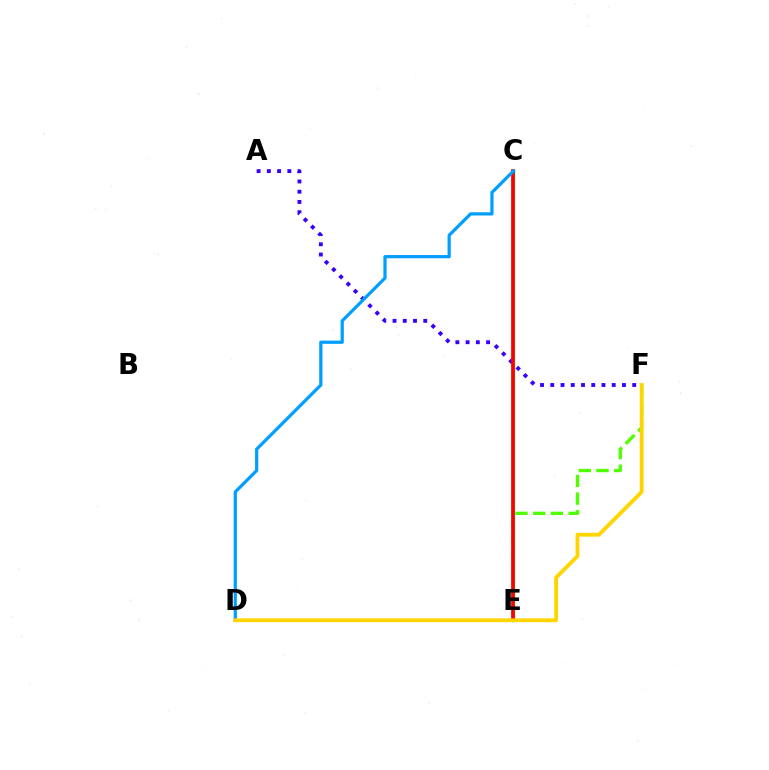{('E', 'F'): [{'color': '#4fff00', 'line_style': 'dashed', 'thickness': 2.4}], ('C', 'E'): [{'color': '#00ff86', 'line_style': 'solid', 'thickness': 2.48}, {'color': '#ff0000', 'line_style': 'solid', 'thickness': 2.65}], ('A', 'F'): [{'color': '#3700ff', 'line_style': 'dotted', 'thickness': 2.78}], ('D', 'E'): [{'color': '#ff00ed', 'line_style': 'solid', 'thickness': 1.84}], ('C', 'D'): [{'color': '#009eff', 'line_style': 'solid', 'thickness': 2.32}], ('D', 'F'): [{'color': '#ffd500', 'line_style': 'solid', 'thickness': 2.75}]}